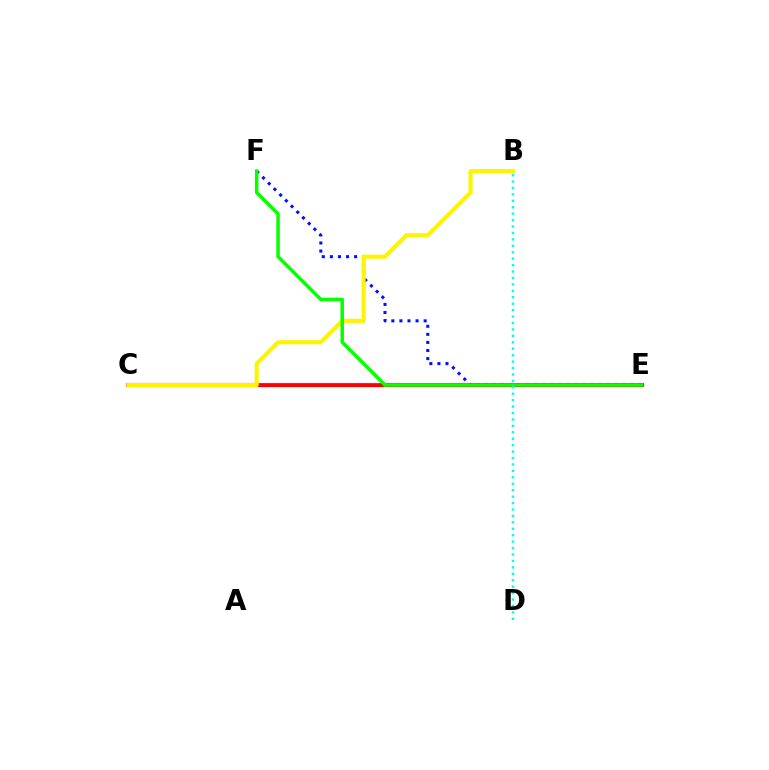{('C', 'E'): [{'color': '#ee00ff', 'line_style': 'solid', 'thickness': 2.99}, {'color': '#ff0000', 'line_style': 'solid', 'thickness': 2.16}], ('E', 'F'): [{'color': '#0010ff', 'line_style': 'dotted', 'thickness': 2.19}, {'color': '#08ff00', 'line_style': 'solid', 'thickness': 2.52}], ('B', 'C'): [{'color': '#fcf500', 'line_style': 'solid', 'thickness': 2.95}], ('B', 'D'): [{'color': '#00fff6', 'line_style': 'dotted', 'thickness': 1.75}]}